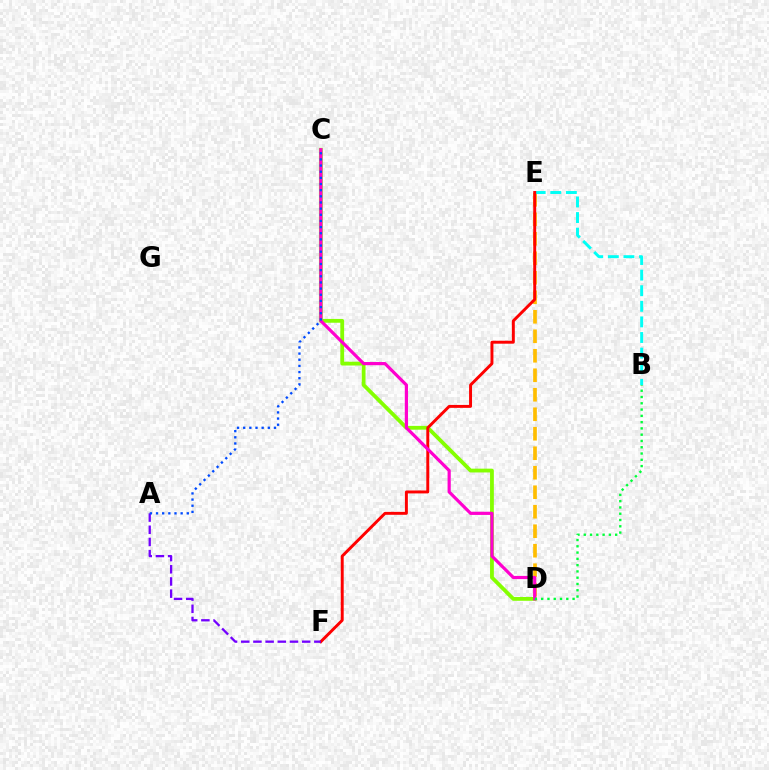{('D', 'E'): [{'color': '#ffbd00', 'line_style': 'dashed', 'thickness': 2.65}], ('C', 'D'): [{'color': '#84ff00', 'line_style': 'solid', 'thickness': 2.74}, {'color': '#ff00cf', 'line_style': 'solid', 'thickness': 2.29}], ('B', 'E'): [{'color': '#00fff6', 'line_style': 'dashed', 'thickness': 2.12}], ('E', 'F'): [{'color': '#ff0000', 'line_style': 'solid', 'thickness': 2.12}], ('A', 'F'): [{'color': '#7200ff', 'line_style': 'dashed', 'thickness': 1.65}], ('B', 'D'): [{'color': '#00ff39', 'line_style': 'dotted', 'thickness': 1.71}], ('A', 'C'): [{'color': '#004bff', 'line_style': 'dotted', 'thickness': 1.67}]}